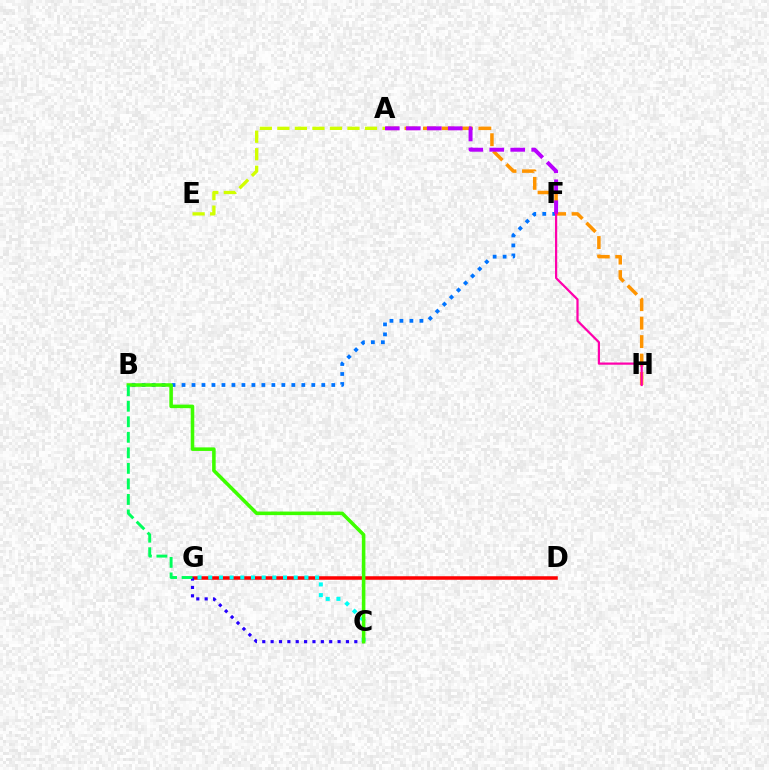{('A', 'H'): [{'color': '#ff9400', 'line_style': 'dashed', 'thickness': 2.51}], ('D', 'G'): [{'color': '#ff0000', 'line_style': 'solid', 'thickness': 2.53}], ('C', 'G'): [{'color': '#2500ff', 'line_style': 'dotted', 'thickness': 2.27}, {'color': '#00fff6', 'line_style': 'dotted', 'thickness': 2.9}], ('A', 'E'): [{'color': '#d1ff00', 'line_style': 'dashed', 'thickness': 2.38}], ('B', 'F'): [{'color': '#0074ff', 'line_style': 'dotted', 'thickness': 2.71}], ('B', 'C'): [{'color': '#3dff00', 'line_style': 'solid', 'thickness': 2.56}], ('A', 'F'): [{'color': '#b900ff', 'line_style': 'dashed', 'thickness': 2.85}], ('B', 'G'): [{'color': '#00ff5c', 'line_style': 'dashed', 'thickness': 2.11}], ('F', 'H'): [{'color': '#ff00ac', 'line_style': 'solid', 'thickness': 1.6}]}